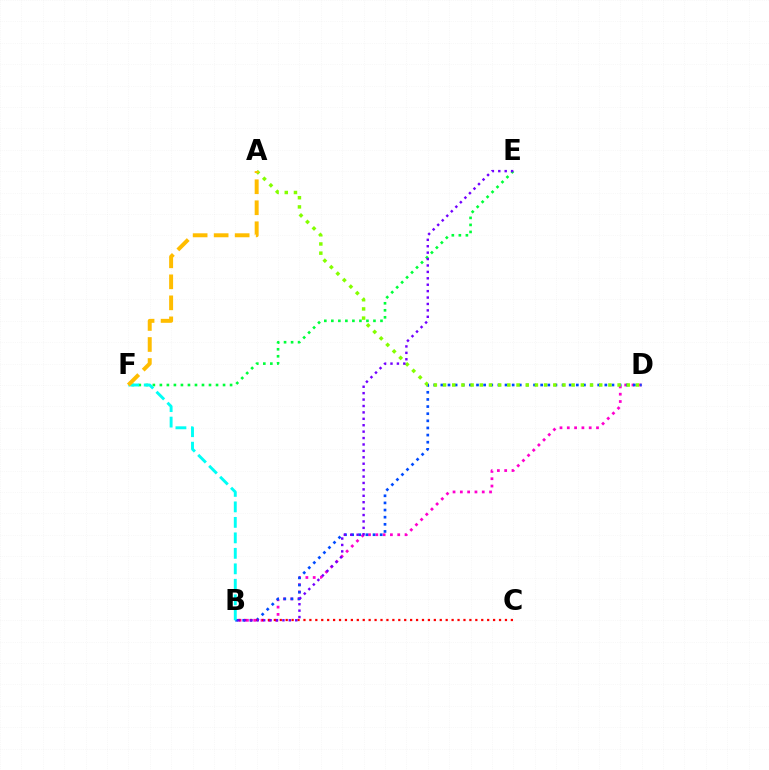{('B', 'D'): [{'color': '#ff00cf', 'line_style': 'dotted', 'thickness': 1.98}, {'color': '#004bff', 'line_style': 'dotted', 'thickness': 1.94}], ('E', 'F'): [{'color': '#00ff39', 'line_style': 'dotted', 'thickness': 1.91}], ('B', 'F'): [{'color': '#00fff6', 'line_style': 'dashed', 'thickness': 2.1}], ('A', 'D'): [{'color': '#84ff00', 'line_style': 'dotted', 'thickness': 2.5}], ('A', 'F'): [{'color': '#ffbd00', 'line_style': 'dashed', 'thickness': 2.85}], ('B', 'C'): [{'color': '#ff0000', 'line_style': 'dotted', 'thickness': 1.61}], ('B', 'E'): [{'color': '#7200ff', 'line_style': 'dotted', 'thickness': 1.74}]}